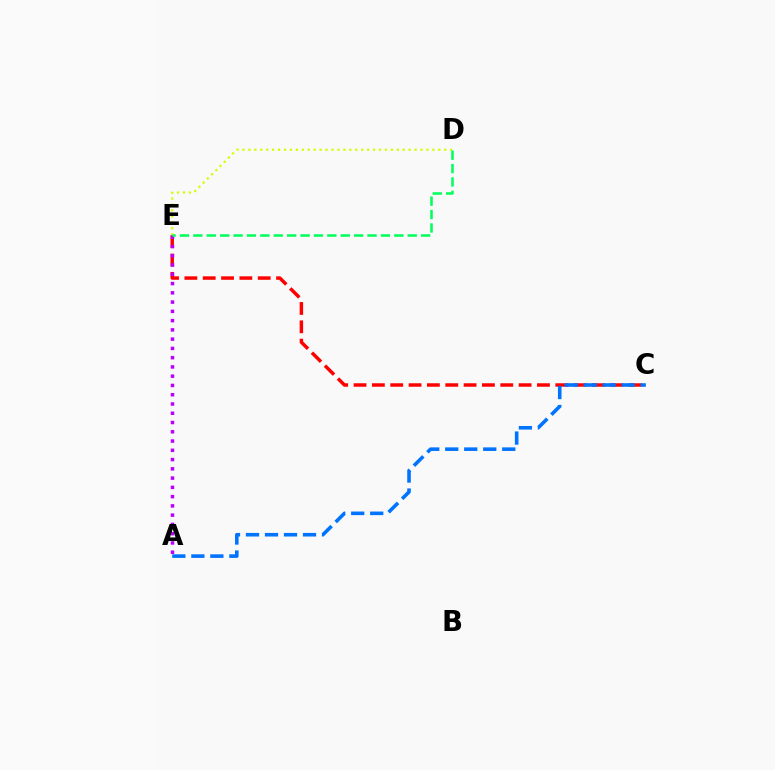{('C', 'E'): [{'color': '#ff0000', 'line_style': 'dashed', 'thickness': 2.49}], ('D', 'E'): [{'color': '#d1ff00', 'line_style': 'dotted', 'thickness': 1.61}, {'color': '#00ff5c', 'line_style': 'dashed', 'thickness': 1.82}], ('A', 'E'): [{'color': '#b900ff', 'line_style': 'dotted', 'thickness': 2.52}], ('A', 'C'): [{'color': '#0074ff', 'line_style': 'dashed', 'thickness': 2.58}]}